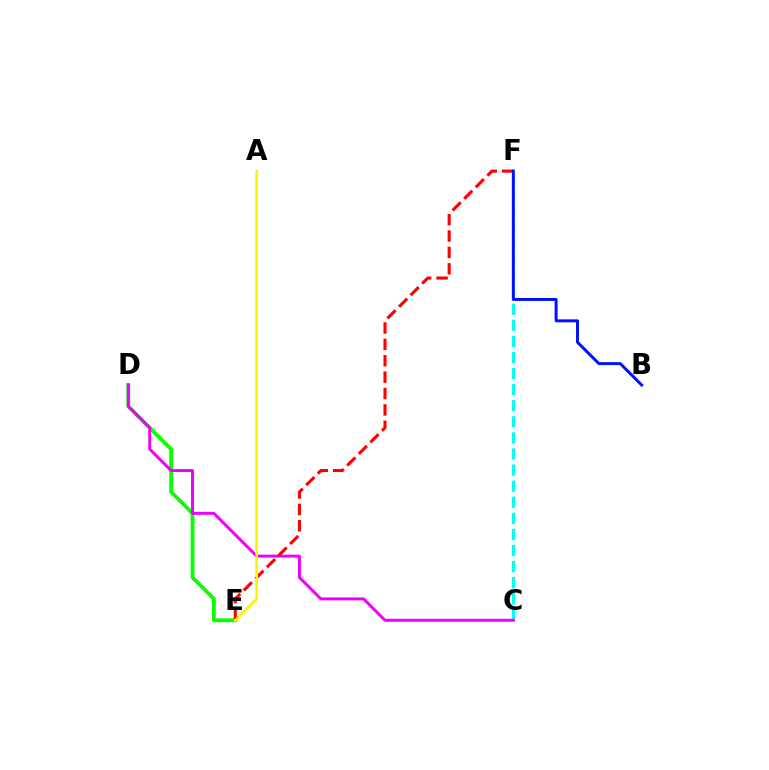{('D', 'E'): [{'color': '#08ff00', 'line_style': 'solid', 'thickness': 2.73}], ('C', 'F'): [{'color': '#00fff6', 'line_style': 'dashed', 'thickness': 2.19}], ('C', 'D'): [{'color': '#ee00ff', 'line_style': 'solid', 'thickness': 2.13}], ('E', 'F'): [{'color': '#ff0000', 'line_style': 'dashed', 'thickness': 2.23}], ('B', 'F'): [{'color': '#0010ff', 'line_style': 'solid', 'thickness': 2.13}], ('A', 'E'): [{'color': '#fcf500', 'line_style': 'solid', 'thickness': 1.91}]}